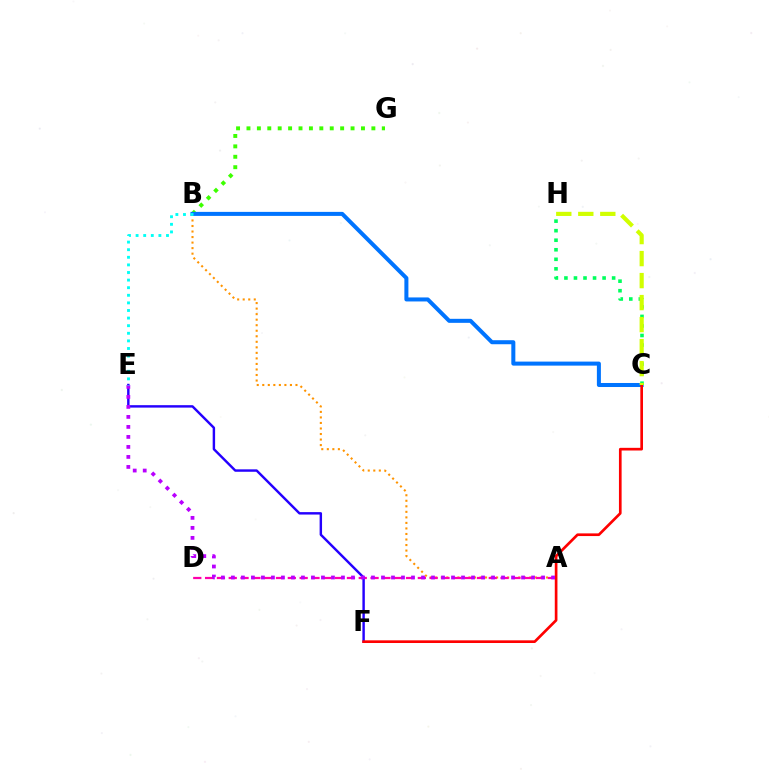{('A', 'B'): [{'color': '#ff9400', 'line_style': 'dotted', 'thickness': 1.5}], ('B', 'G'): [{'color': '#3dff00', 'line_style': 'dotted', 'thickness': 2.83}], ('B', 'C'): [{'color': '#0074ff', 'line_style': 'solid', 'thickness': 2.9}], ('A', 'D'): [{'color': '#ff00ac', 'line_style': 'dashed', 'thickness': 1.61}], ('C', 'H'): [{'color': '#00ff5c', 'line_style': 'dotted', 'thickness': 2.59}, {'color': '#d1ff00', 'line_style': 'dashed', 'thickness': 2.99}], ('E', 'F'): [{'color': '#2500ff', 'line_style': 'solid', 'thickness': 1.75}], ('C', 'F'): [{'color': '#ff0000', 'line_style': 'solid', 'thickness': 1.92}], ('A', 'E'): [{'color': '#b900ff', 'line_style': 'dotted', 'thickness': 2.72}], ('B', 'E'): [{'color': '#00fff6', 'line_style': 'dotted', 'thickness': 2.06}]}